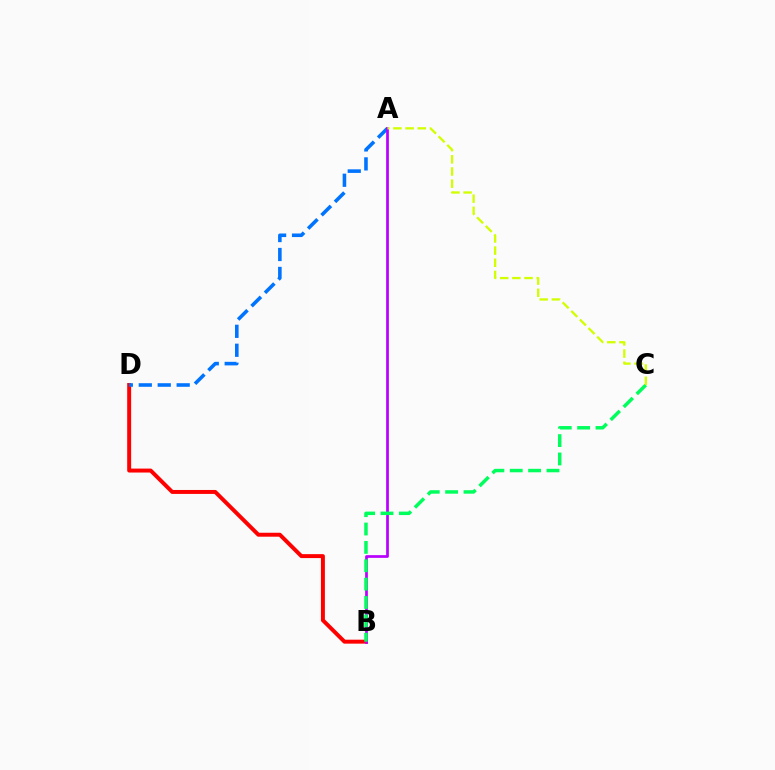{('B', 'D'): [{'color': '#ff0000', 'line_style': 'solid', 'thickness': 2.84}], ('A', 'D'): [{'color': '#0074ff', 'line_style': 'dashed', 'thickness': 2.57}], ('A', 'B'): [{'color': '#b900ff', 'line_style': 'solid', 'thickness': 1.96}], ('B', 'C'): [{'color': '#00ff5c', 'line_style': 'dashed', 'thickness': 2.49}], ('A', 'C'): [{'color': '#d1ff00', 'line_style': 'dashed', 'thickness': 1.65}]}